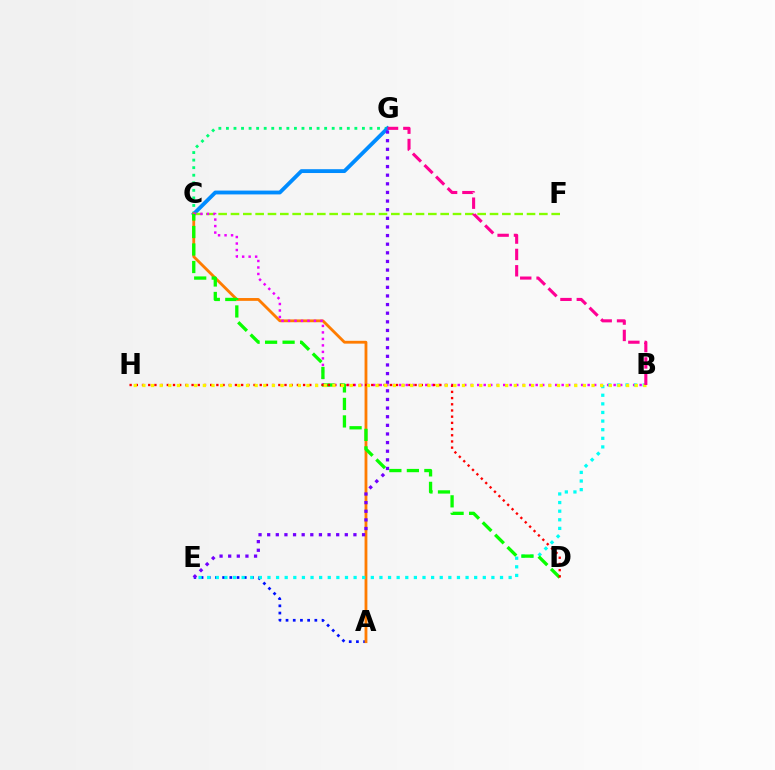{('C', 'G'): [{'color': '#00ff74', 'line_style': 'dotted', 'thickness': 2.05}, {'color': '#008cff', 'line_style': 'solid', 'thickness': 2.75}], ('A', 'E'): [{'color': '#0010ff', 'line_style': 'dotted', 'thickness': 1.96}], ('C', 'F'): [{'color': '#84ff00', 'line_style': 'dashed', 'thickness': 1.68}], ('A', 'C'): [{'color': '#ff7c00', 'line_style': 'solid', 'thickness': 2.03}], ('B', 'C'): [{'color': '#ee00ff', 'line_style': 'dotted', 'thickness': 1.77}], ('E', 'G'): [{'color': '#7200ff', 'line_style': 'dotted', 'thickness': 2.34}], ('B', 'E'): [{'color': '#00fff6', 'line_style': 'dotted', 'thickness': 2.34}], ('C', 'D'): [{'color': '#08ff00', 'line_style': 'dashed', 'thickness': 2.38}], ('D', 'H'): [{'color': '#ff0000', 'line_style': 'dotted', 'thickness': 1.68}], ('B', 'H'): [{'color': '#fcf500', 'line_style': 'dotted', 'thickness': 2.35}], ('B', 'G'): [{'color': '#ff0094', 'line_style': 'dashed', 'thickness': 2.22}]}